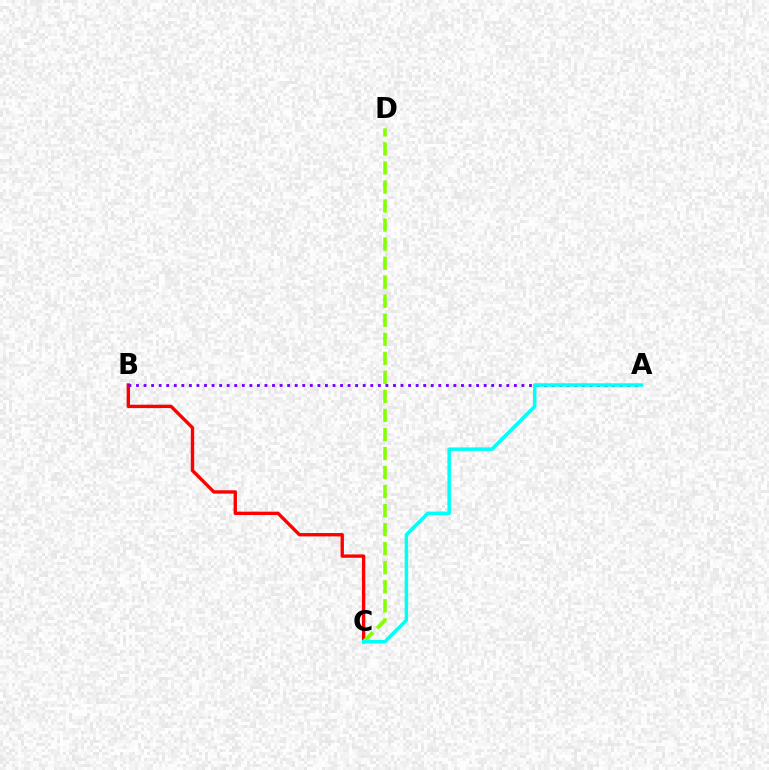{('B', 'C'): [{'color': '#ff0000', 'line_style': 'solid', 'thickness': 2.42}], ('A', 'B'): [{'color': '#7200ff', 'line_style': 'dotted', 'thickness': 2.05}], ('C', 'D'): [{'color': '#84ff00', 'line_style': 'dashed', 'thickness': 2.59}], ('A', 'C'): [{'color': '#00fff6', 'line_style': 'solid', 'thickness': 2.51}]}